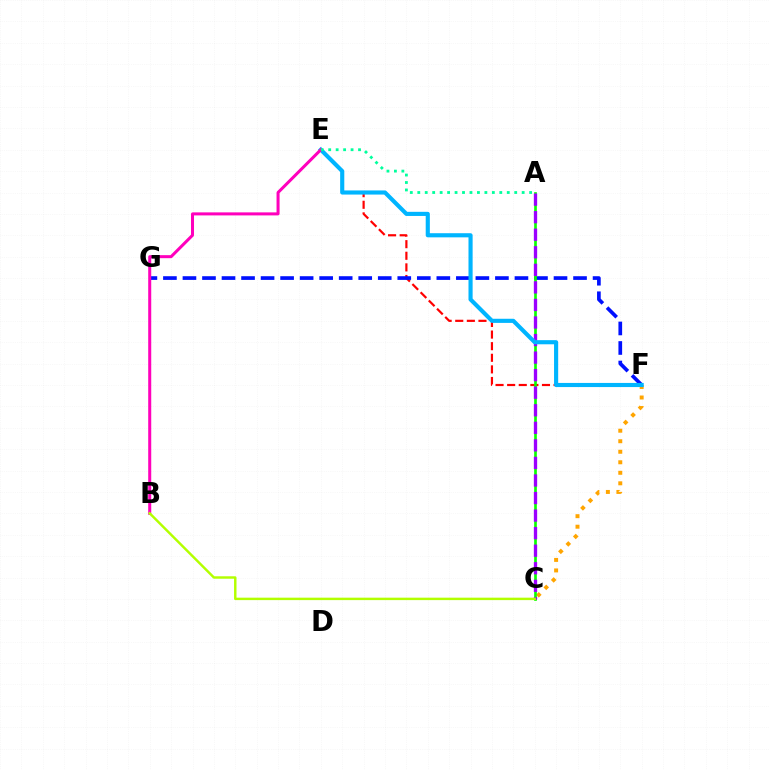{('C', 'F'): [{'color': '#ffa500', 'line_style': 'dotted', 'thickness': 2.86}], ('E', 'F'): [{'color': '#ff0000', 'line_style': 'dashed', 'thickness': 1.58}, {'color': '#00b5ff', 'line_style': 'solid', 'thickness': 2.97}], ('F', 'G'): [{'color': '#0010ff', 'line_style': 'dashed', 'thickness': 2.65}], ('A', 'C'): [{'color': '#08ff00', 'line_style': 'solid', 'thickness': 1.92}, {'color': '#9b00ff', 'line_style': 'dashed', 'thickness': 2.38}], ('B', 'E'): [{'color': '#ff00bd', 'line_style': 'solid', 'thickness': 2.18}], ('A', 'E'): [{'color': '#00ff9d', 'line_style': 'dotted', 'thickness': 2.03}], ('B', 'C'): [{'color': '#b3ff00', 'line_style': 'solid', 'thickness': 1.76}]}